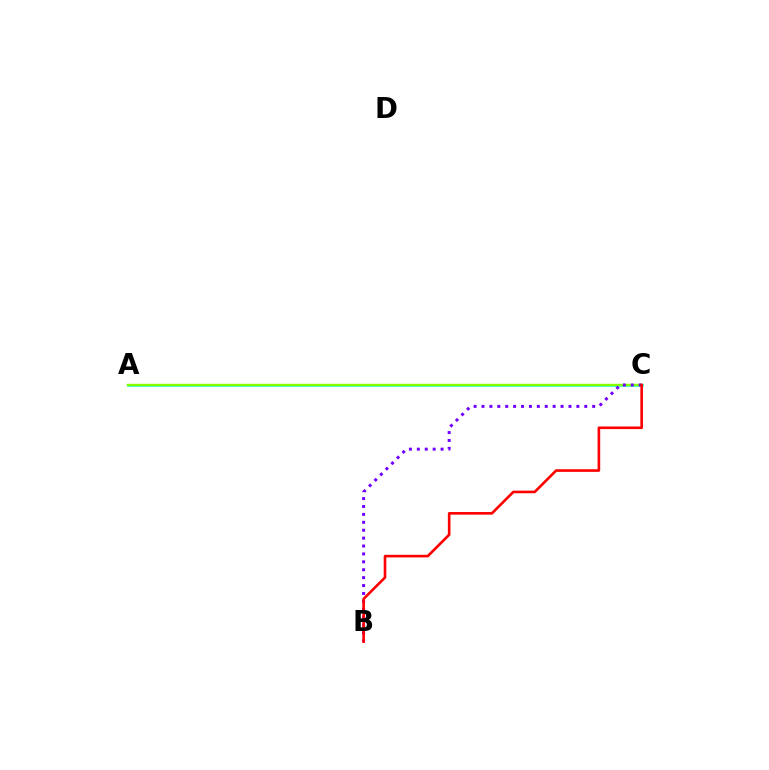{('A', 'C'): [{'color': '#00fff6', 'line_style': 'solid', 'thickness': 1.81}, {'color': '#84ff00', 'line_style': 'solid', 'thickness': 1.75}], ('B', 'C'): [{'color': '#7200ff', 'line_style': 'dotted', 'thickness': 2.15}, {'color': '#ff0000', 'line_style': 'solid', 'thickness': 1.89}]}